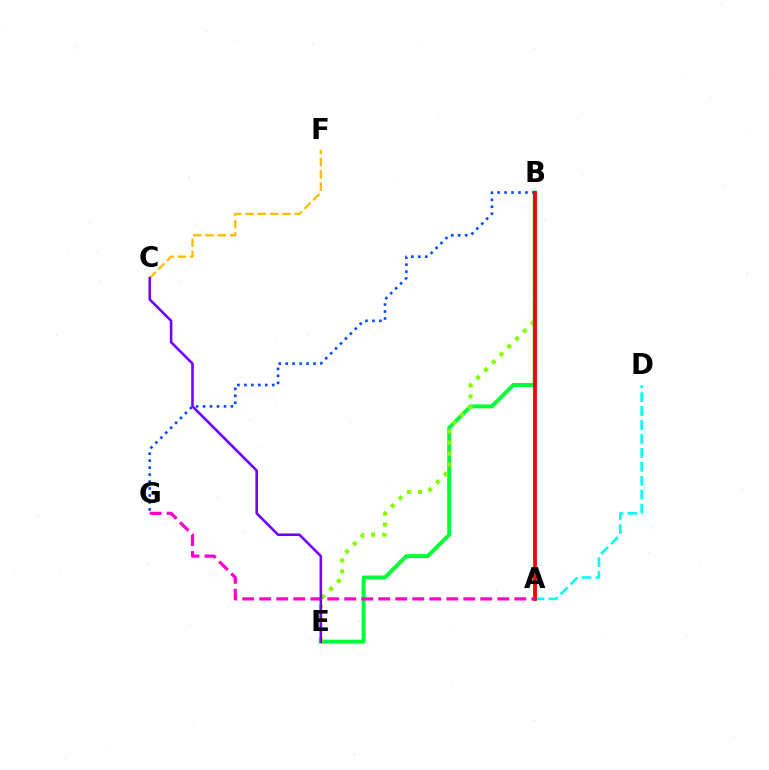{('A', 'D'): [{'color': '#00fff6', 'line_style': 'dashed', 'thickness': 1.89}], ('B', 'E'): [{'color': '#00ff39', 'line_style': 'solid', 'thickness': 2.86}, {'color': '#84ff00', 'line_style': 'dotted', 'thickness': 2.99}], ('B', 'G'): [{'color': '#004bff', 'line_style': 'dotted', 'thickness': 1.89}], ('C', 'F'): [{'color': '#ffbd00', 'line_style': 'dashed', 'thickness': 1.67}], ('A', 'B'): [{'color': '#ff0000', 'line_style': 'solid', 'thickness': 2.74}], ('A', 'G'): [{'color': '#ff00cf', 'line_style': 'dashed', 'thickness': 2.31}], ('C', 'E'): [{'color': '#7200ff', 'line_style': 'solid', 'thickness': 1.85}]}